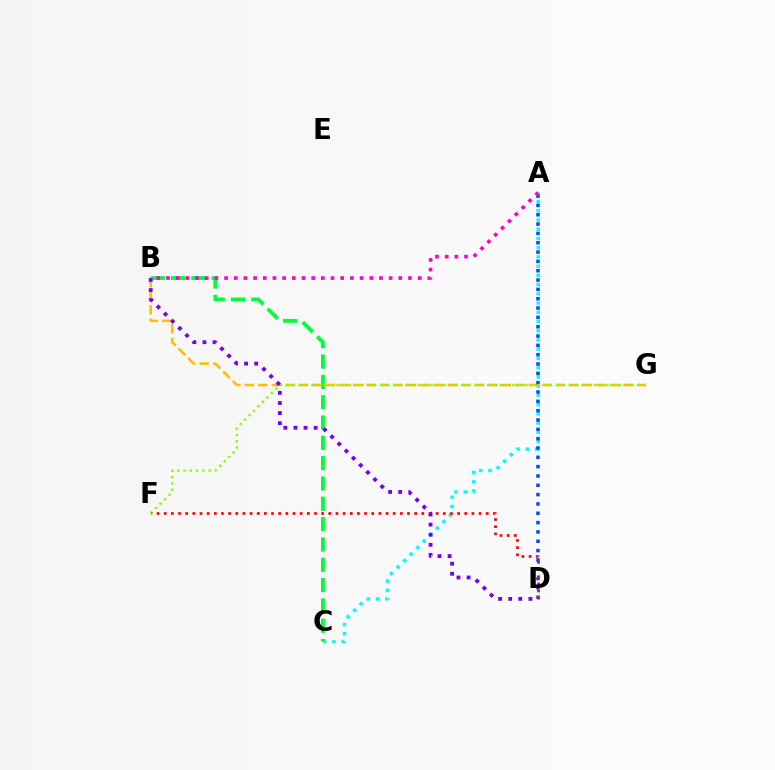{('A', 'C'): [{'color': '#00fff6', 'line_style': 'dotted', 'thickness': 2.51}], ('B', 'C'): [{'color': '#00ff39', 'line_style': 'dashed', 'thickness': 2.76}], ('B', 'G'): [{'color': '#ffbd00', 'line_style': 'dashed', 'thickness': 1.84}], ('A', 'D'): [{'color': '#004bff', 'line_style': 'dotted', 'thickness': 2.53}], ('A', 'B'): [{'color': '#ff00cf', 'line_style': 'dotted', 'thickness': 2.63}], ('F', 'G'): [{'color': '#84ff00', 'line_style': 'dotted', 'thickness': 1.71}], ('D', 'F'): [{'color': '#ff0000', 'line_style': 'dotted', 'thickness': 1.94}], ('B', 'D'): [{'color': '#7200ff', 'line_style': 'dotted', 'thickness': 2.74}]}